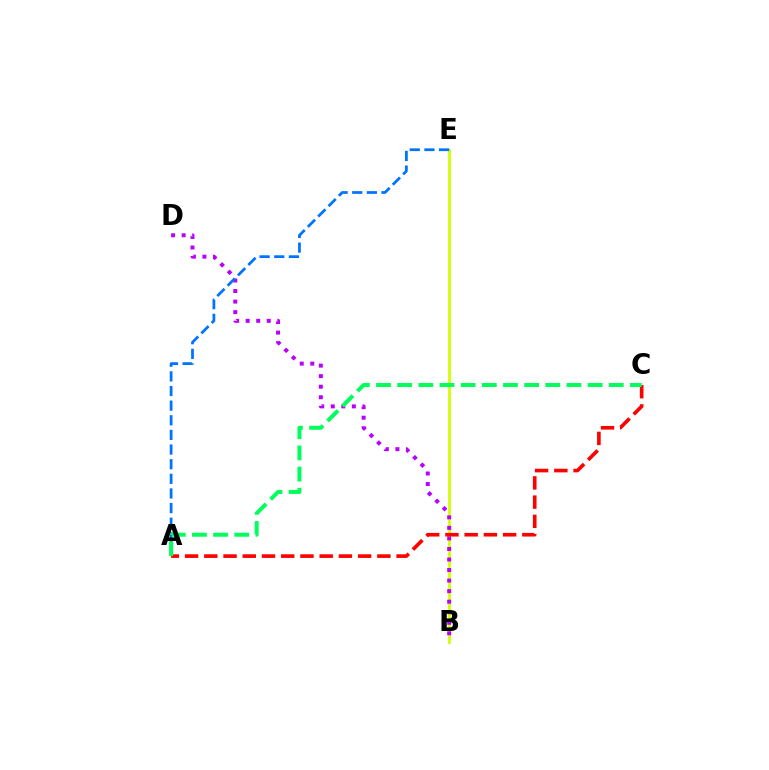{('B', 'E'): [{'color': '#d1ff00', 'line_style': 'solid', 'thickness': 1.99}], ('B', 'D'): [{'color': '#b900ff', 'line_style': 'dotted', 'thickness': 2.86}], ('A', 'E'): [{'color': '#0074ff', 'line_style': 'dashed', 'thickness': 1.99}], ('A', 'C'): [{'color': '#ff0000', 'line_style': 'dashed', 'thickness': 2.61}, {'color': '#00ff5c', 'line_style': 'dashed', 'thickness': 2.87}]}